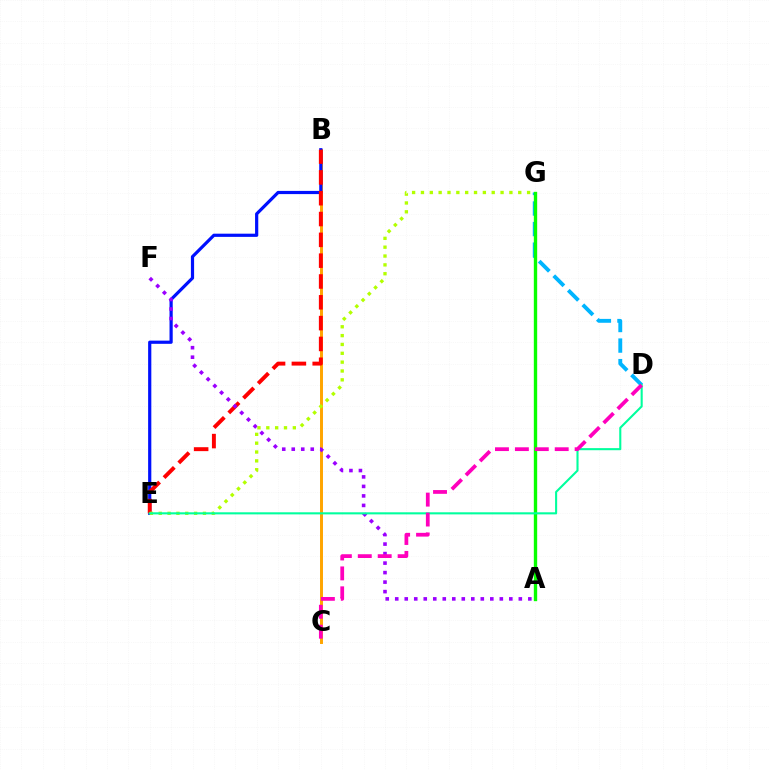{('B', 'C'): [{'color': '#ffa500', 'line_style': 'solid', 'thickness': 2.13}], ('D', 'G'): [{'color': '#00b5ff', 'line_style': 'dashed', 'thickness': 2.79}], ('B', 'E'): [{'color': '#0010ff', 'line_style': 'solid', 'thickness': 2.3}, {'color': '#ff0000', 'line_style': 'dashed', 'thickness': 2.83}], ('A', 'F'): [{'color': '#9b00ff', 'line_style': 'dotted', 'thickness': 2.58}], ('E', 'G'): [{'color': '#b3ff00', 'line_style': 'dotted', 'thickness': 2.4}], ('A', 'G'): [{'color': '#08ff00', 'line_style': 'solid', 'thickness': 2.42}], ('D', 'E'): [{'color': '#00ff9d', 'line_style': 'solid', 'thickness': 1.51}], ('C', 'D'): [{'color': '#ff00bd', 'line_style': 'dashed', 'thickness': 2.71}]}